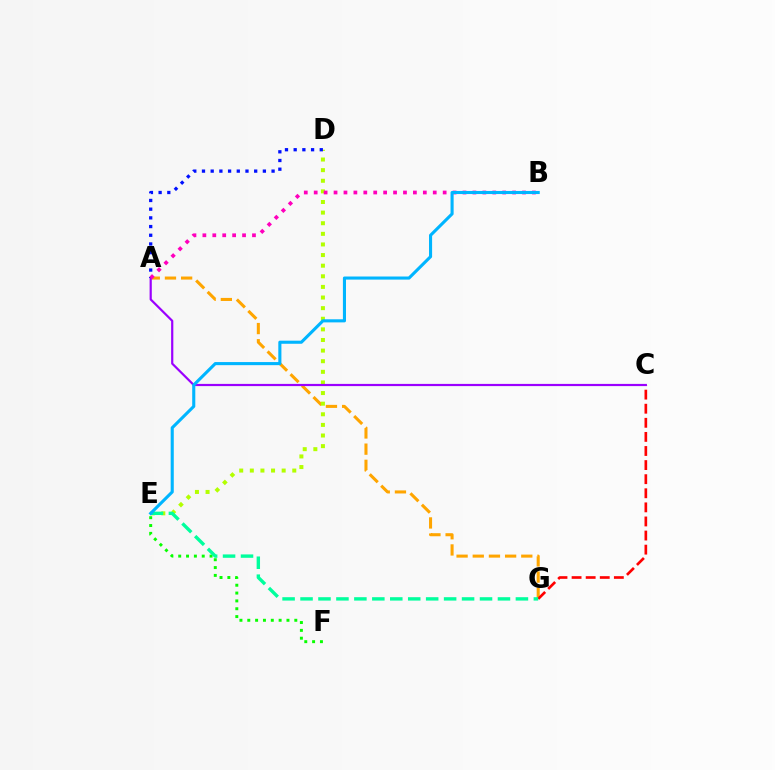{('A', 'G'): [{'color': '#ffa500', 'line_style': 'dashed', 'thickness': 2.2}], ('D', 'E'): [{'color': '#b3ff00', 'line_style': 'dotted', 'thickness': 2.88}], ('C', 'G'): [{'color': '#ff0000', 'line_style': 'dashed', 'thickness': 1.91}], ('A', 'C'): [{'color': '#9b00ff', 'line_style': 'solid', 'thickness': 1.58}], ('A', 'D'): [{'color': '#0010ff', 'line_style': 'dotted', 'thickness': 2.36}], ('A', 'B'): [{'color': '#ff00bd', 'line_style': 'dotted', 'thickness': 2.7}], ('E', 'F'): [{'color': '#08ff00', 'line_style': 'dotted', 'thickness': 2.13}], ('E', 'G'): [{'color': '#00ff9d', 'line_style': 'dashed', 'thickness': 2.44}], ('B', 'E'): [{'color': '#00b5ff', 'line_style': 'solid', 'thickness': 2.23}]}